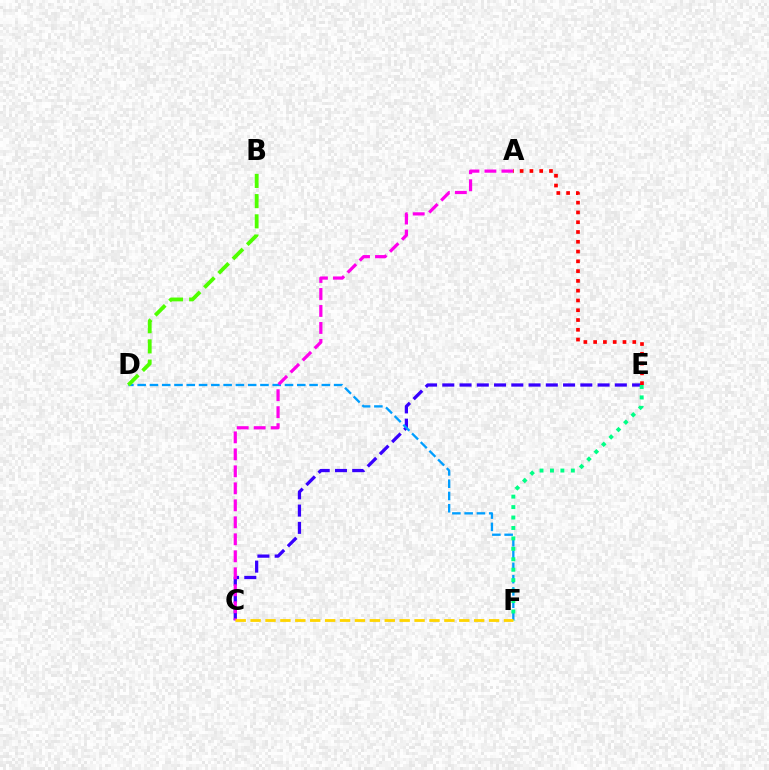{('C', 'E'): [{'color': '#3700ff', 'line_style': 'dashed', 'thickness': 2.34}], ('D', 'F'): [{'color': '#009eff', 'line_style': 'dashed', 'thickness': 1.67}], ('E', 'F'): [{'color': '#00ff86', 'line_style': 'dotted', 'thickness': 2.84}], ('A', 'C'): [{'color': '#ff00ed', 'line_style': 'dashed', 'thickness': 2.31}], ('C', 'F'): [{'color': '#ffd500', 'line_style': 'dashed', 'thickness': 2.02}], ('A', 'E'): [{'color': '#ff0000', 'line_style': 'dotted', 'thickness': 2.66}], ('B', 'D'): [{'color': '#4fff00', 'line_style': 'dashed', 'thickness': 2.75}]}